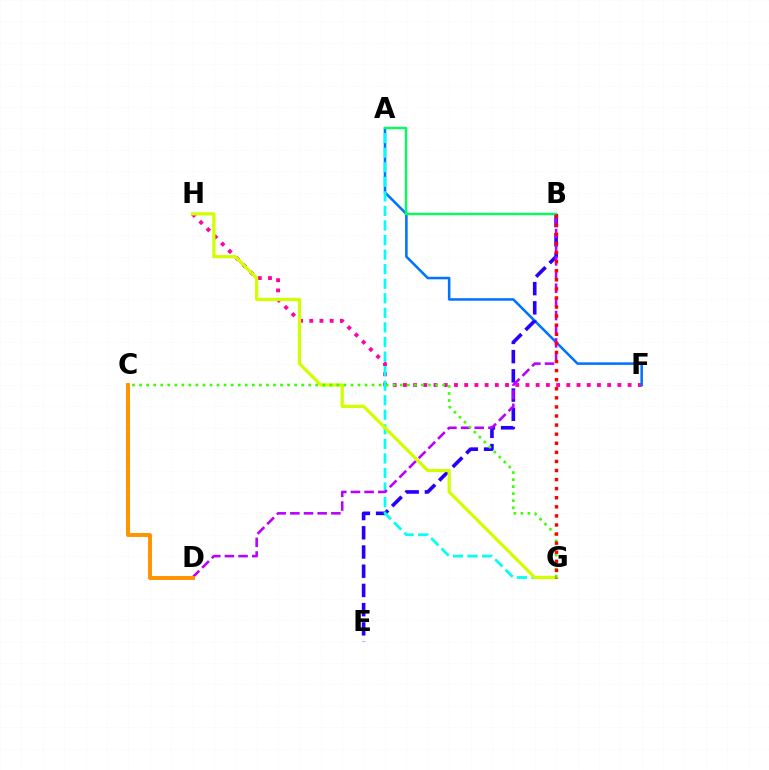{('F', 'H'): [{'color': '#ff00ac', 'line_style': 'dotted', 'thickness': 2.78}], ('A', 'F'): [{'color': '#0074ff', 'line_style': 'solid', 'thickness': 1.83}], ('B', 'E'): [{'color': '#2500ff', 'line_style': 'dashed', 'thickness': 2.61}], ('A', 'G'): [{'color': '#00fff6', 'line_style': 'dashed', 'thickness': 1.98}], ('G', 'H'): [{'color': '#d1ff00', 'line_style': 'solid', 'thickness': 2.32}], ('B', 'D'): [{'color': '#b900ff', 'line_style': 'dashed', 'thickness': 1.86}], ('C', 'D'): [{'color': '#ff9400', 'line_style': 'solid', 'thickness': 2.83}], ('C', 'G'): [{'color': '#3dff00', 'line_style': 'dotted', 'thickness': 1.91}], ('A', 'B'): [{'color': '#00ff5c', 'line_style': 'solid', 'thickness': 1.72}], ('B', 'G'): [{'color': '#ff0000', 'line_style': 'dotted', 'thickness': 2.47}]}